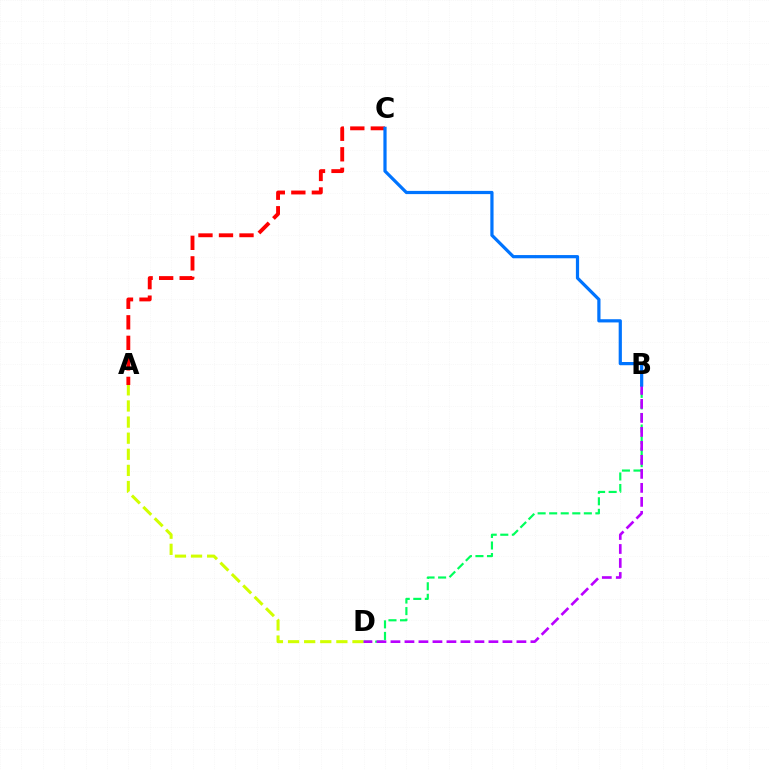{('A', 'D'): [{'color': '#d1ff00', 'line_style': 'dashed', 'thickness': 2.19}], ('A', 'C'): [{'color': '#ff0000', 'line_style': 'dashed', 'thickness': 2.79}], ('B', 'D'): [{'color': '#00ff5c', 'line_style': 'dashed', 'thickness': 1.57}, {'color': '#b900ff', 'line_style': 'dashed', 'thickness': 1.9}], ('B', 'C'): [{'color': '#0074ff', 'line_style': 'solid', 'thickness': 2.31}]}